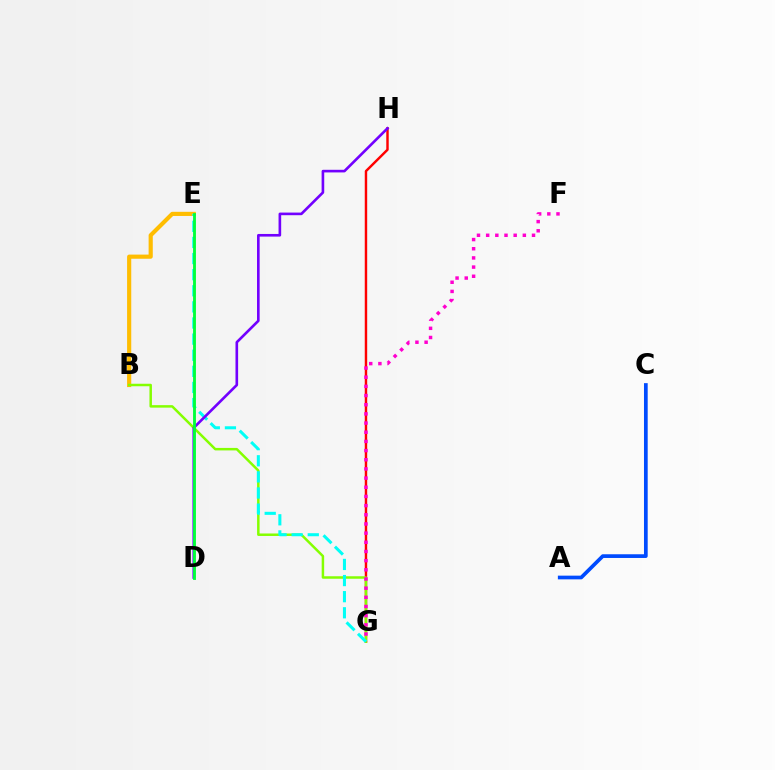{('B', 'E'): [{'color': '#ffbd00', 'line_style': 'solid', 'thickness': 2.99}], ('G', 'H'): [{'color': '#ff0000', 'line_style': 'solid', 'thickness': 1.75}], ('B', 'G'): [{'color': '#84ff00', 'line_style': 'solid', 'thickness': 1.79}], ('F', 'G'): [{'color': '#ff00cf', 'line_style': 'dotted', 'thickness': 2.49}], ('E', 'G'): [{'color': '#00fff6', 'line_style': 'dashed', 'thickness': 2.19}], ('D', 'H'): [{'color': '#7200ff', 'line_style': 'solid', 'thickness': 1.9}], ('A', 'C'): [{'color': '#004bff', 'line_style': 'solid', 'thickness': 2.67}], ('D', 'E'): [{'color': '#00ff39', 'line_style': 'solid', 'thickness': 2.05}]}